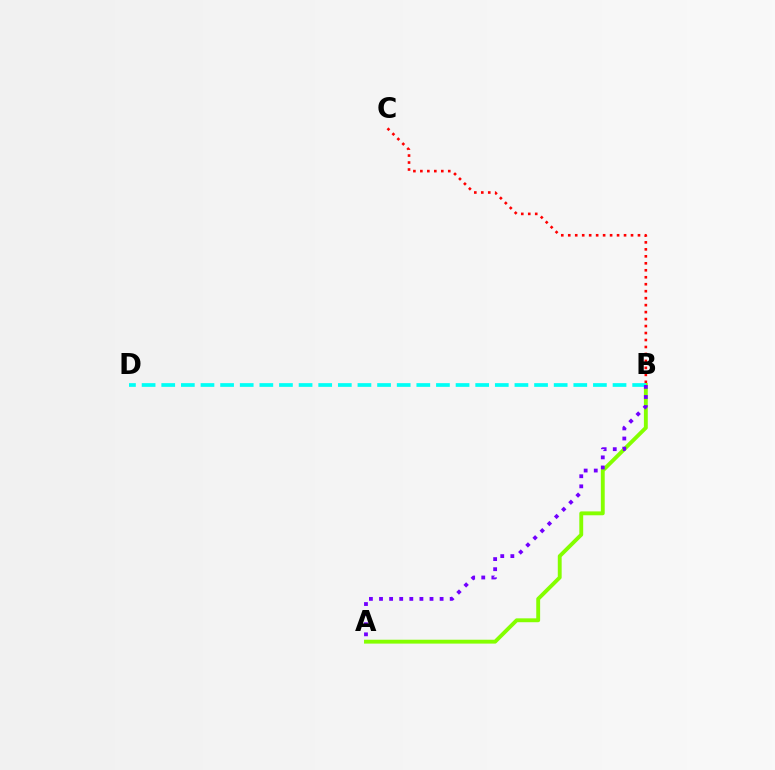{('B', 'C'): [{'color': '#ff0000', 'line_style': 'dotted', 'thickness': 1.89}], ('A', 'B'): [{'color': '#84ff00', 'line_style': 'solid', 'thickness': 2.79}, {'color': '#7200ff', 'line_style': 'dotted', 'thickness': 2.74}], ('B', 'D'): [{'color': '#00fff6', 'line_style': 'dashed', 'thickness': 2.67}]}